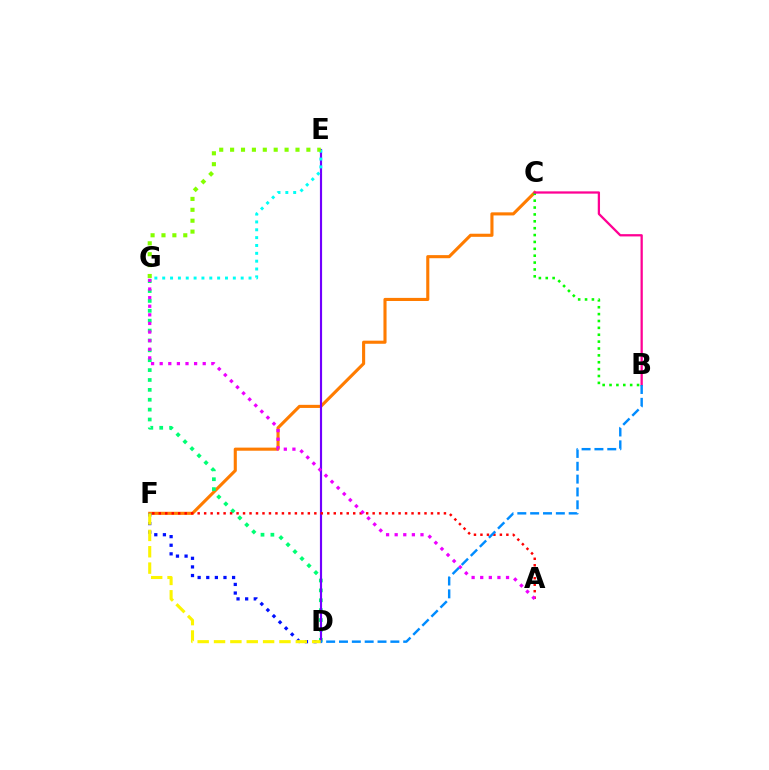{('C', 'F'): [{'color': '#ff7c00', 'line_style': 'solid', 'thickness': 2.23}], ('D', 'G'): [{'color': '#00ff74', 'line_style': 'dotted', 'thickness': 2.68}], ('D', 'F'): [{'color': '#0010ff', 'line_style': 'dotted', 'thickness': 2.34}, {'color': '#fcf500', 'line_style': 'dashed', 'thickness': 2.22}], ('D', 'E'): [{'color': '#7200ff', 'line_style': 'solid', 'thickness': 1.56}], ('B', 'C'): [{'color': '#08ff00', 'line_style': 'dotted', 'thickness': 1.87}, {'color': '#ff0094', 'line_style': 'solid', 'thickness': 1.64}], ('E', 'G'): [{'color': '#00fff6', 'line_style': 'dotted', 'thickness': 2.13}, {'color': '#84ff00', 'line_style': 'dotted', 'thickness': 2.96}], ('A', 'F'): [{'color': '#ff0000', 'line_style': 'dotted', 'thickness': 1.76}], ('A', 'G'): [{'color': '#ee00ff', 'line_style': 'dotted', 'thickness': 2.34}], ('B', 'D'): [{'color': '#008cff', 'line_style': 'dashed', 'thickness': 1.74}]}